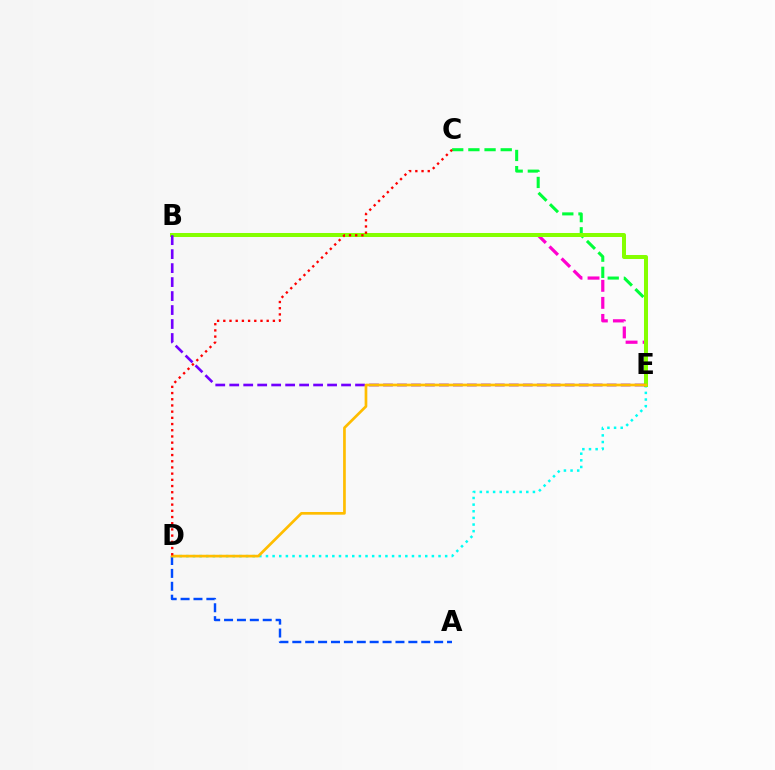{('C', 'E'): [{'color': '#00ff39', 'line_style': 'dashed', 'thickness': 2.2}], ('A', 'D'): [{'color': '#004bff', 'line_style': 'dashed', 'thickness': 1.75}], ('B', 'E'): [{'color': '#ff00cf', 'line_style': 'dashed', 'thickness': 2.31}, {'color': '#84ff00', 'line_style': 'solid', 'thickness': 2.89}, {'color': '#7200ff', 'line_style': 'dashed', 'thickness': 1.9}], ('D', 'E'): [{'color': '#00fff6', 'line_style': 'dotted', 'thickness': 1.8}, {'color': '#ffbd00', 'line_style': 'solid', 'thickness': 1.94}], ('C', 'D'): [{'color': '#ff0000', 'line_style': 'dotted', 'thickness': 1.68}]}